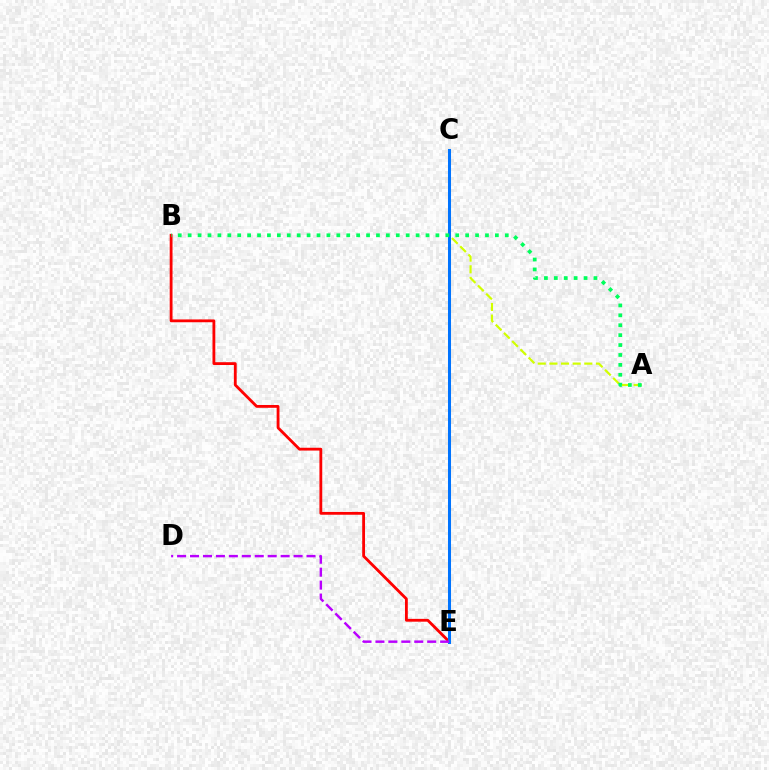{('B', 'E'): [{'color': '#ff0000', 'line_style': 'solid', 'thickness': 2.03}], ('A', 'C'): [{'color': '#d1ff00', 'line_style': 'dashed', 'thickness': 1.58}], ('C', 'E'): [{'color': '#0074ff', 'line_style': 'solid', 'thickness': 2.18}], ('D', 'E'): [{'color': '#b900ff', 'line_style': 'dashed', 'thickness': 1.76}], ('A', 'B'): [{'color': '#00ff5c', 'line_style': 'dotted', 'thickness': 2.69}]}